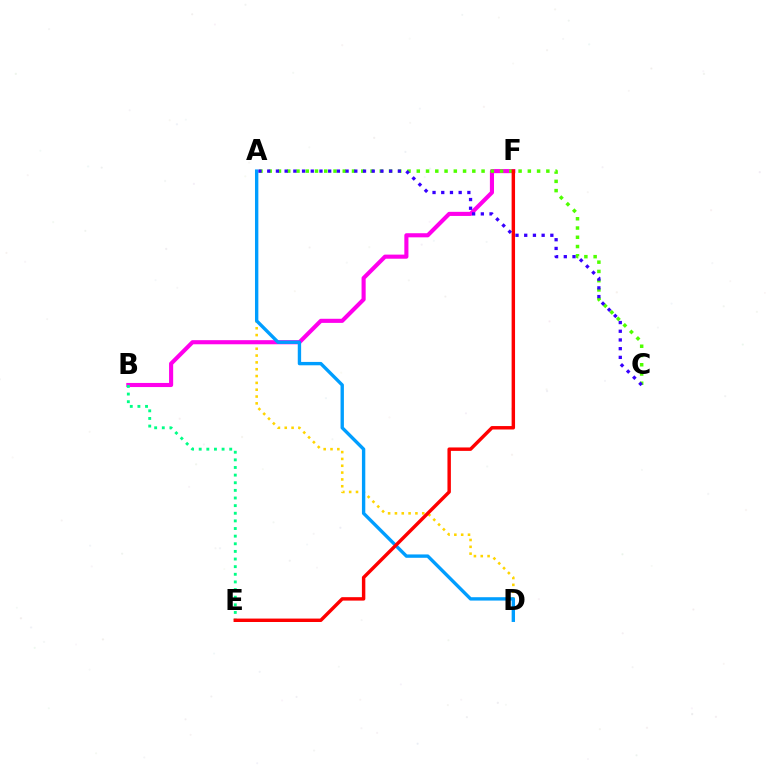{('A', 'D'): [{'color': '#ffd500', 'line_style': 'dotted', 'thickness': 1.85}, {'color': '#009eff', 'line_style': 'solid', 'thickness': 2.42}], ('B', 'F'): [{'color': '#ff00ed', 'line_style': 'solid', 'thickness': 2.96}], ('B', 'E'): [{'color': '#00ff86', 'line_style': 'dotted', 'thickness': 2.07}], ('A', 'C'): [{'color': '#4fff00', 'line_style': 'dotted', 'thickness': 2.51}, {'color': '#3700ff', 'line_style': 'dotted', 'thickness': 2.37}], ('E', 'F'): [{'color': '#ff0000', 'line_style': 'solid', 'thickness': 2.47}]}